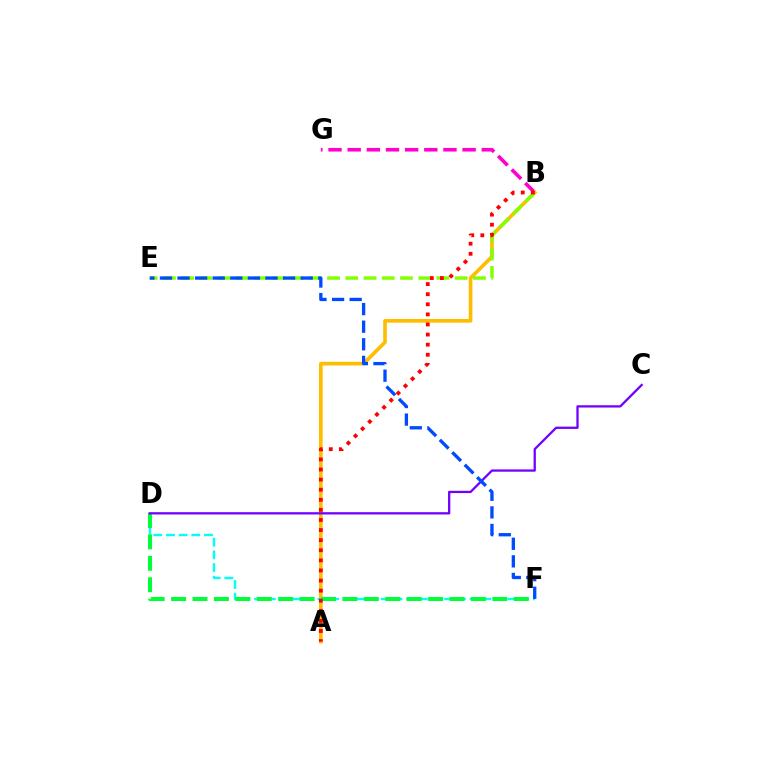{('B', 'G'): [{'color': '#ff00cf', 'line_style': 'dashed', 'thickness': 2.6}], ('A', 'B'): [{'color': '#ffbd00', 'line_style': 'solid', 'thickness': 2.62}, {'color': '#ff0000', 'line_style': 'dotted', 'thickness': 2.74}], ('D', 'F'): [{'color': '#00fff6', 'line_style': 'dashed', 'thickness': 1.72}, {'color': '#00ff39', 'line_style': 'dashed', 'thickness': 2.91}], ('B', 'E'): [{'color': '#84ff00', 'line_style': 'dashed', 'thickness': 2.48}], ('C', 'D'): [{'color': '#7200ff', 'line_style': 'solid', 'thickness': 1.64}], ('E', 'F'): [{'color': '#004bff', 'line_style': 'dashed', 'thickness': 2.39}]}